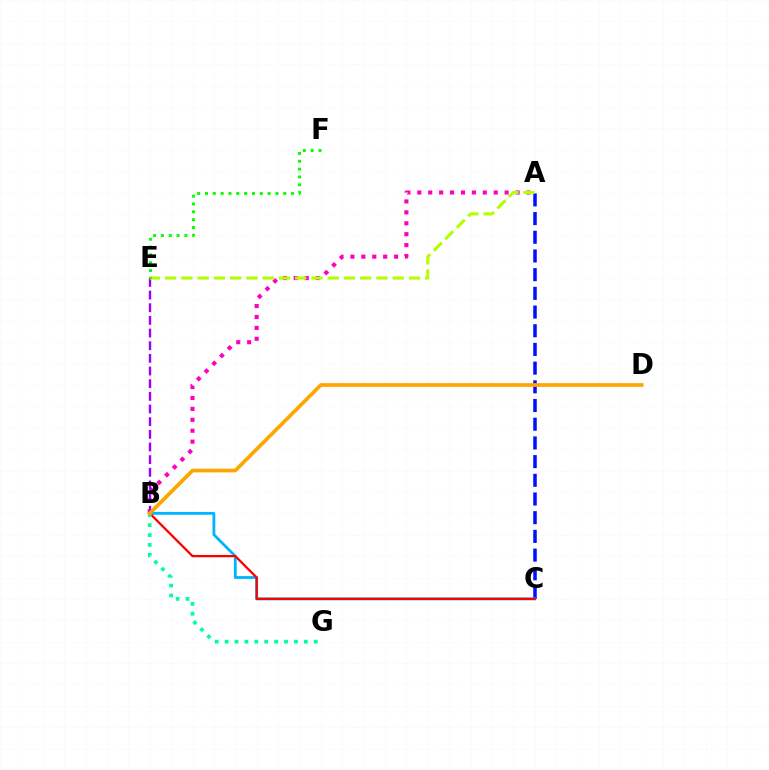{('A', 'B'): [{'color': '#ff00bd', 'line_style': 'dotted', 'thickness': 2.97}], ('A', 'C'): [{'color': '#0010ff', 'line_style': 'dashed', 'thickness': 2.54}], ('B', 'C'): [{'color': '#00b5ff', 'line_style': 'solid', 'thickness': 2.03}, {'color': '#ff0000', 'line_style': 'solid', 'thickness': 1.65}], ('B', 'E'): [{'color': '#9b00ff', 'line_style': 'dashed', 'thickness': 1.72}], ('B', 'G'): [{'color': '#00ff9d', 'line_style': 'dotted', 'thickness': 2.69}], ('A', 'E'): [{'color': '#b3ff00', 'line_style': 'dashed', 'thickness': 2.21}], ('B', 'D'): [{'color': '#ffa500', 'line_style': 'solid', 'thickness': 2.66}], ('E', 'F'): [{'color': '#08ff00', 'line_style': 'dotted', 'thickness': 2.13}]}